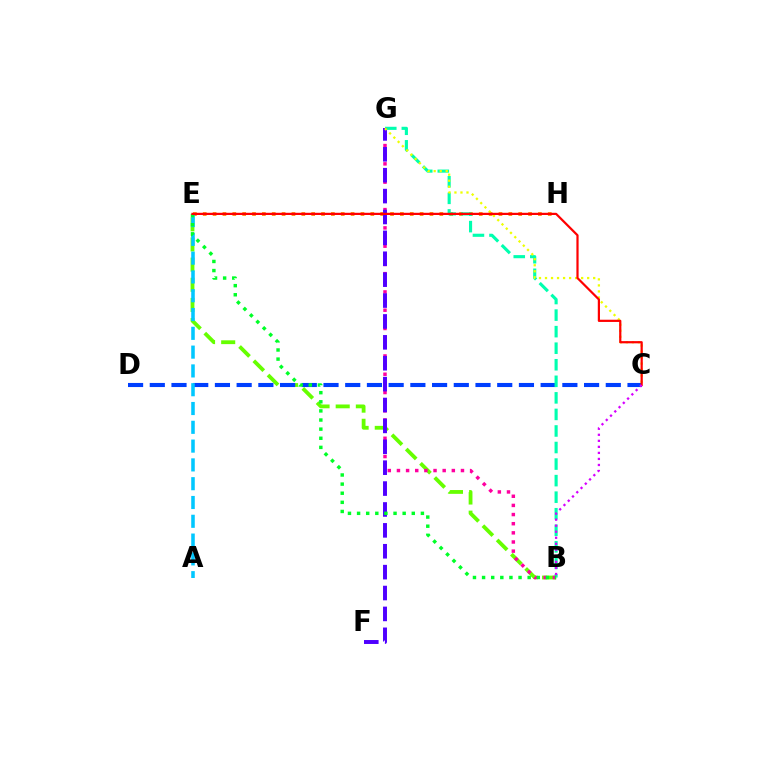{('B', 'E'): [{'color': '#66ff00', 'line_style': 'dashed', 'thickness': 2.74}, {'color': '#00ff27', 'line_style': 'dotted', 'thickness': 2.48}], ('E', 'H'): [{'color': '#ff8800', 'line_style': 'dotted', 'thickness': 2.68}], ('C', 'D'): [{'color': '#003fff', 'line_style': 'dashed', 'thickness': 2.95}], ('B', 'G'): [{'color': '#00ffaf', 'line_style': 'dashed', 'thickness': 2.25}, {'color': '#ff00a0', 'line_style': 'dotted', 'thickness': 2.49}], ('A', 'E'): [{'color': '#00c7ff', 'line_style': 'dashed', 'thickness': 2.55}], ('F', 'G'): [{'color': '#4f00ff', 'line_style': 'dashed', 'thickness': 2.84}], ('C', 'G'): [{'color': '#eeff00', 'line_style': 'dotted', 'thickness': 1.64}], ('C', 'E'): [{'color': '#ff0000', 'line_style': 'solid', 'thickness': 1.59}], ('B', 'C'): [{'color': '#d600ff', 'line_style': 'dotted', 'thickness': 1.64}]}